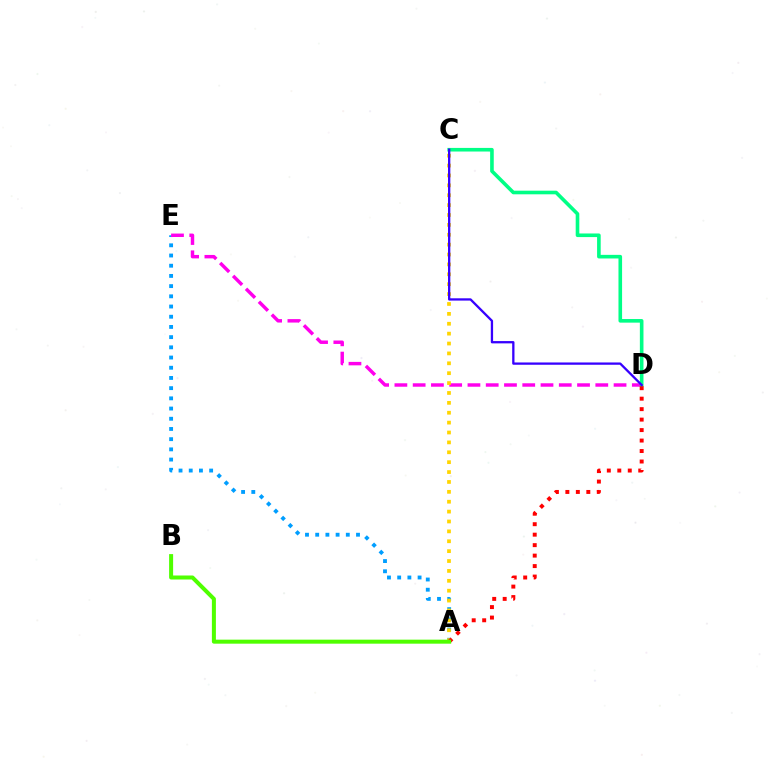{('A', 'E'): [{'color': '#009eff', 'line_style': 'dotted', 'thickness': 2.77}], ('D', 'E'): [{'color': '#ff00ed', 'line_style': 'dashed', 'thickness': 2.48}], ('A', 'C'): [{'color': '#ffd500', 'line_style': 'dotted', 'thickness': 2.69}], ('C', 'D'): [{'color': '#00ff86', 'line_style': 'solid', 'thickness': 2.6}, {'color': '#3700ff', 'line_style': 'solid', 'thickness': 1.65}], ('A', 'D'): [{'color': '#ff0000', 'line_style': 'dotted', 'thickness': 2.85}], ('A', 'B'): [{'color': '#4fff00', 'line_style': 'solid', 'thickness': 2.89}]}